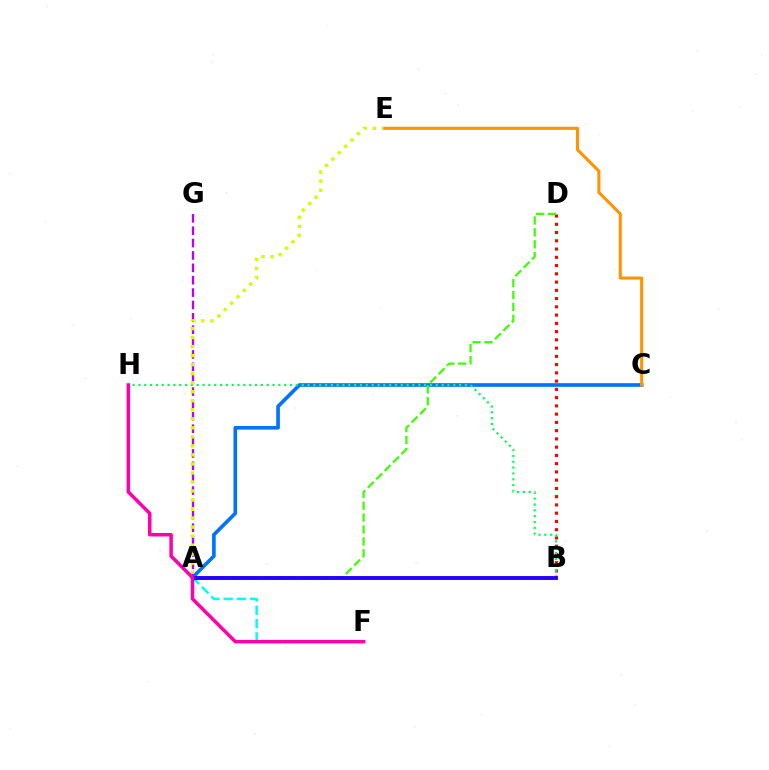{('B', 'D'): [{'color': '#ff0000', 'line_style': 'dotted', 'thickness': 2.24}], ('A', 'C'): [{'color': '#0074ff', 'line_style': 'solid', 'thickness': 2.63}], ('A', 'D'): [{'color': '#3dff00', 'line_style': 'dashed', 'thickness': 1.62}], ('A', 'F'): [{'color': '#00fff6', 'line_style': 'dashed', 'thickness': 1.81}], ('B', 'H'): [{'color': '#00ff5c', 'line_style': 'dotted', 'thickness': 1.58}], ('A', 'G'): [{'color': '#b900ff', 'line_style': 'dashed', 'thickness': 1.68}], ('A', 'B'): [{'color': '#2500ff', 'line_style': 'solid', 'thickness': 2.81}], ('A', 'E'): [{'color': '#d1ff00', 'line_style': 'dotted', 'thickness': 2.45}], ('C', 'E'): [{'color': '#ff9400', 'line_style': 'solid', 'thickness': 2.22}], ('F', 'H'): [{'color': '#ff00ac', 'line_style': 'solid', 'thickness': 2.53}]}